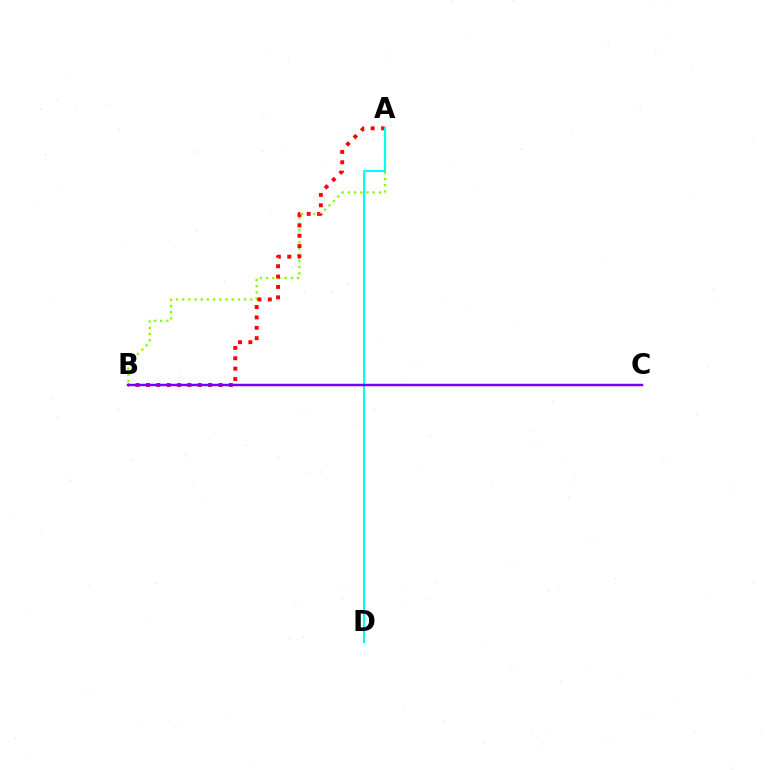{('A', 'B'): [{'color': '#84ff00', 'line_style': 'dotted', 'thickness': 1.68}, {'color': '#ff0000', 'line_style': 'dotted', 'thickness': 2.82}], ('A', 'D'): [{'color': '#00fff6', 'line_style': 'solid', 'thickness': 1.51}], ('B', 'C'): [{'color': '#7200ff', 'line_style': 'solid', 'thickness': 1.77}]}